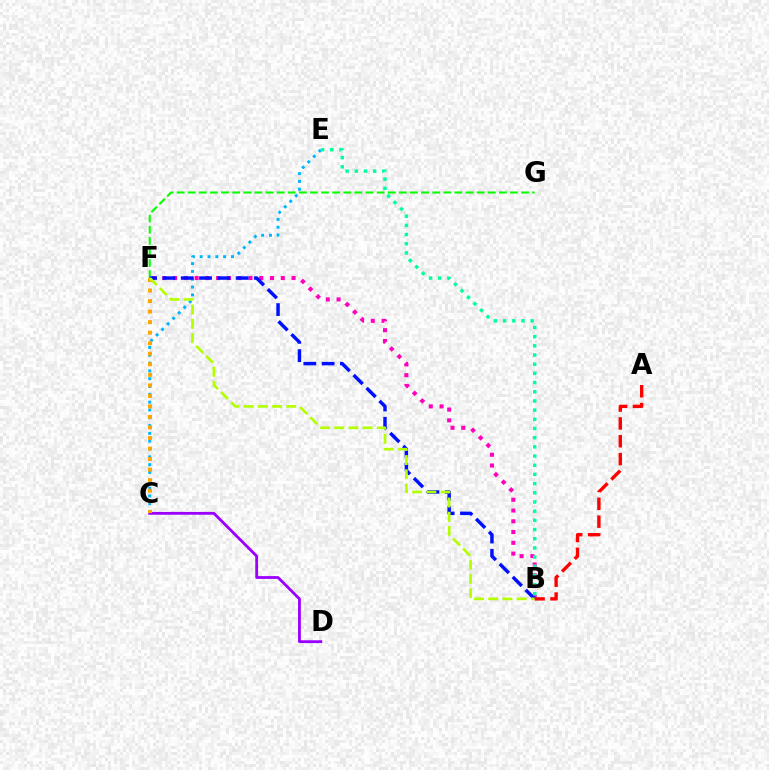{('B', 'F'): [{'color': '#ff00bd', 'line_style': 'dotted', 'thickness': 2.93}, {'color': '#0010ff', 'line_style': 'dashed', 'thickness': 2.49}, {'color': '#b3ff00', 'line_style': 'dashed', 'thickness': 1.93}], ('C', 'E'): [{'color': '#00b5ff', 'line_style': 'dotted', 'thickness': 2.12}], ('F', 'G'): [{'color': '#08ff00', 'line_style': 'dashed', 'thickness': 1.51}], ('C', 'D'): [{'color': '#9b00ff', 'line_style': 'solid', 'thickness': 2.02}], ('C', 'F'): [{'color': '#ffa500', 'line_style': 'dotted', 'thickness': 2.86}], ('B', 'E'): [{'color': '#00ff9d', 'line_style': 'dotted', 'thickness': 2.5}], ('A', 'B'): [{'color': '#ff0000', 'line_style': 'dashed', 'thickness': 2.43}]}